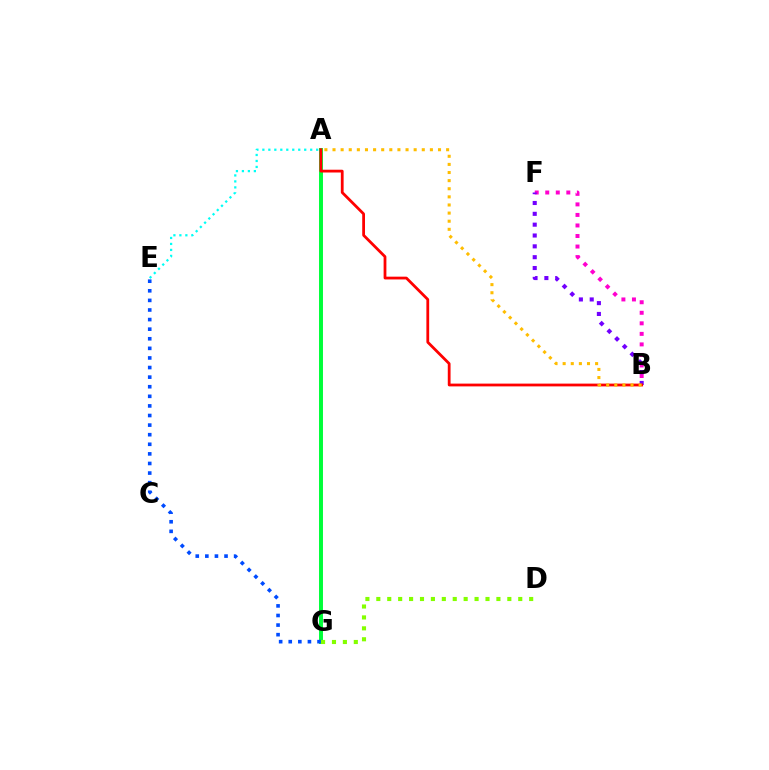{('B', 'F'): [{'color': '#ff00cf', 'line_style': 'dotted', 'thickness': 2.86}, {'color': '#7200ff', 'line_style': 'dotted', 'thickness': 2.95}], ('A', 'E'): [{'color': '#00fff6', 'line_style': 'dotted', 'thickness': 1.62}], ('A', 'G'): [{'color': '#00ff39', 'line_style': 'solid', 'thickness': 2.84}], ('E', 'G'): [{'color': '#004bff', 'line_style': 'dotted', 'thickness': 2.61}], ('A', 'B'): [{'color': '#ff0000', 'line_style': 'solid', 'thickness': 2.0}, {'color': '#ffbd00', 'line_style': 'dotted', 'thickness': 2.2}], ('D', 'G'): [{'color': '#84ff00', 'line_style': 'dotted', 'thickness': 2.97}]}